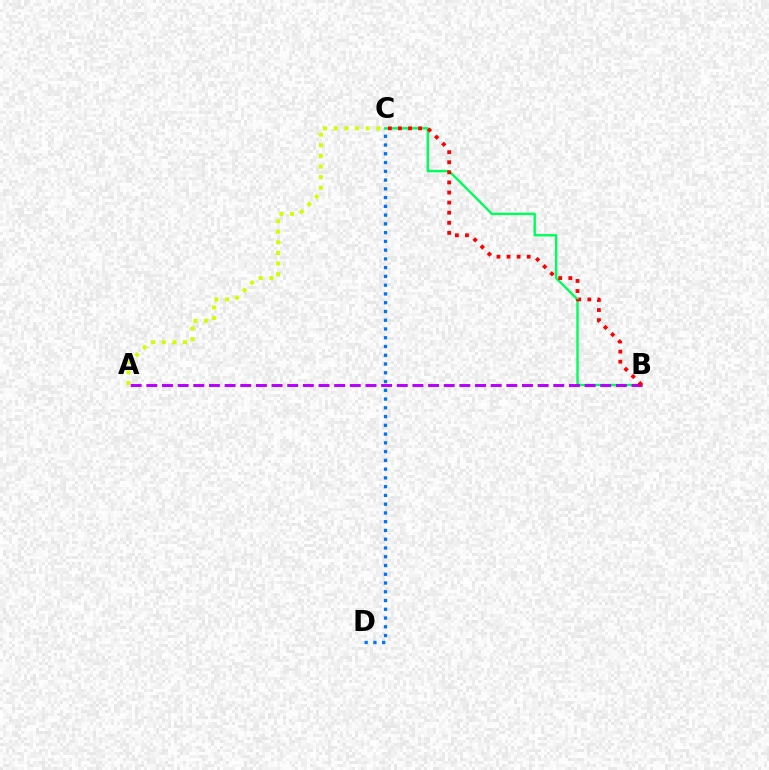{('C', 'D'): [{'color': '#0074ff', 'line_style': 'dotted', 'thickness': 2.38}], ('B', 'C'): [{'color': '#00ff5c', 'line_style': 'solid', 'thickness': 1.73}, {'color': '#ff0000', 'line_style': 'dotted', 'thickness': 2.74}], ('A', 'B'): [{'color': '#b900ff', 'line_style': 'dashed', 'thickness': 2.13}], ('A', 'C'): [{'color': '#d1ff00', 'line_style': 'dotted', 'thickness': 2.88}]}